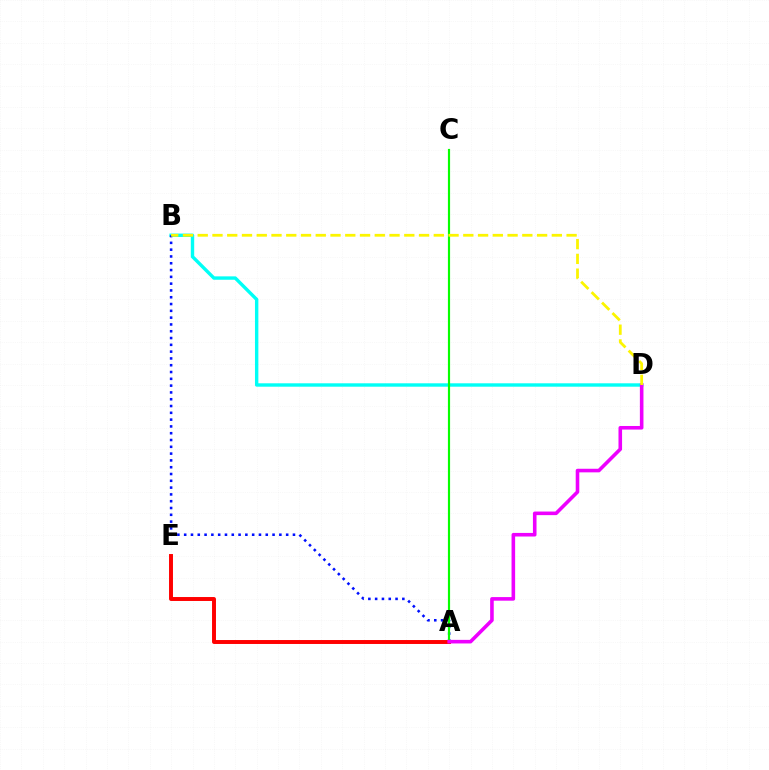{('B', 'D'): [{'color': '#00fff6', 'line_style': 'solid', 'thickness': 2.45}, {'color': '#fcf500', 'line_style': 'dashed', 'thickness': 2.0}], ('A', 'B'): [{'color': '#0010ff', 'line_style': 'dotted', 'thickness': 1.85}], ('A', 'C'): [{'color': '#08ff00', 'line_style': 'solid', 'thickness': 1.56}], ('A', 'E'): [{'color': '#ff0000', 'line_style': 'solid', 'thickness': 2.84}], ('A', 'D'): [{'color': '#ee00ff', 'line_style': 'solid', 'thickness': 2.58}]}